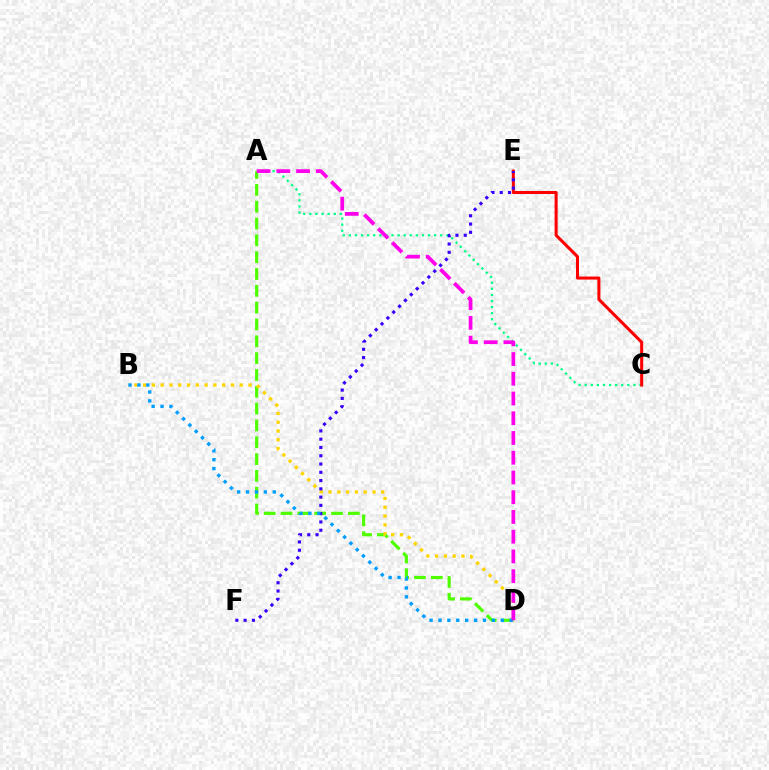{('A', 'C'): [{'color': '#00ff86', 'line_style': 'dotted', 'thickness': 1.66}], ('A', 'D'): [{'color': '#4fff00', 'line_style': 'dashed', 'thickness': 2.29}, {'color': '#ff00ed', 'line_style': 'dashed', 'thickness': 2.68}], ('B', 'D'): [{'color': '#ffd500', 'line_style': 'dotted', 'thickness': 2.39}, {'color': '#009eff', 'line_style': 'dotted', 'thickness': 2.42}], ('C', 'E'): [{'color': '#ff0000', 'line_style': 'solid', 'thickness': 2.19}], ('E', 'F'): [{'color': '#3700ff', 'line_style': 'dotted', 'thickness': 2.25}]}